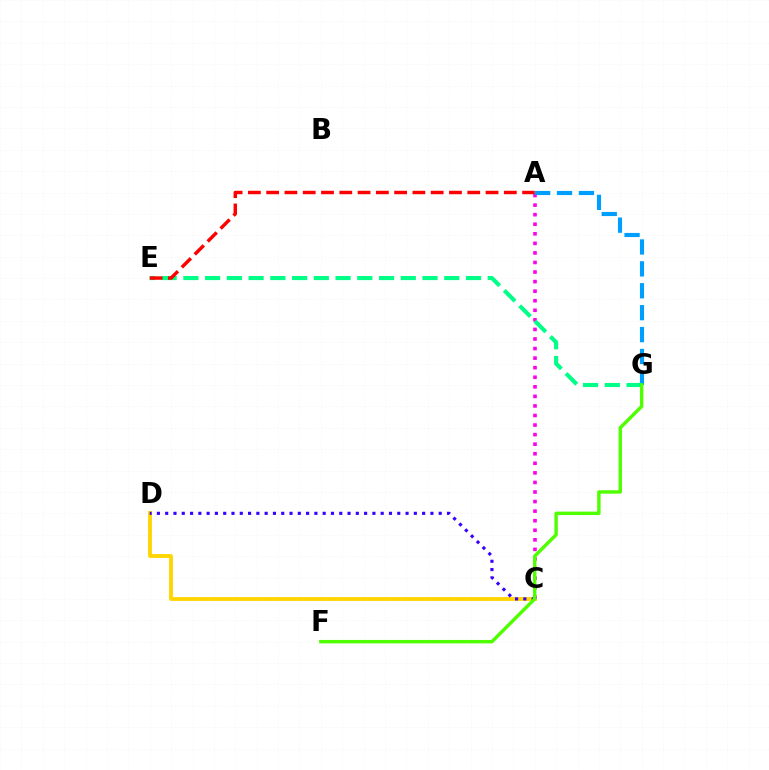{('C', 'D'): [{'color': '#ffd500', 'line_style': 'solid', 'thickness': 2.76}, {'color': '#3700ff', 'line_style': 'dotted', 'thickness': 2.25}], ('A', 'C'): [{'color': '#ff00ed', 'line_style': 'dotted', 'thickness': 2.6}], ('A', 'G'): [{'color': '#009eff', 'line_style': 'dashed', 'thickness': 2.98}], ('E', 'G'): [{'color': '#00ff86', 'line_style': 'dashed', 'thickness': 2.95}], ('A', 'E'): [{'color': '#ff0000', 'line_style': 'dashed', 'thickness': 2.48}], ('F', 'G'): [{'color': '#4fff00', 'line_style': 'solid', 'thickness': 2.46}]}